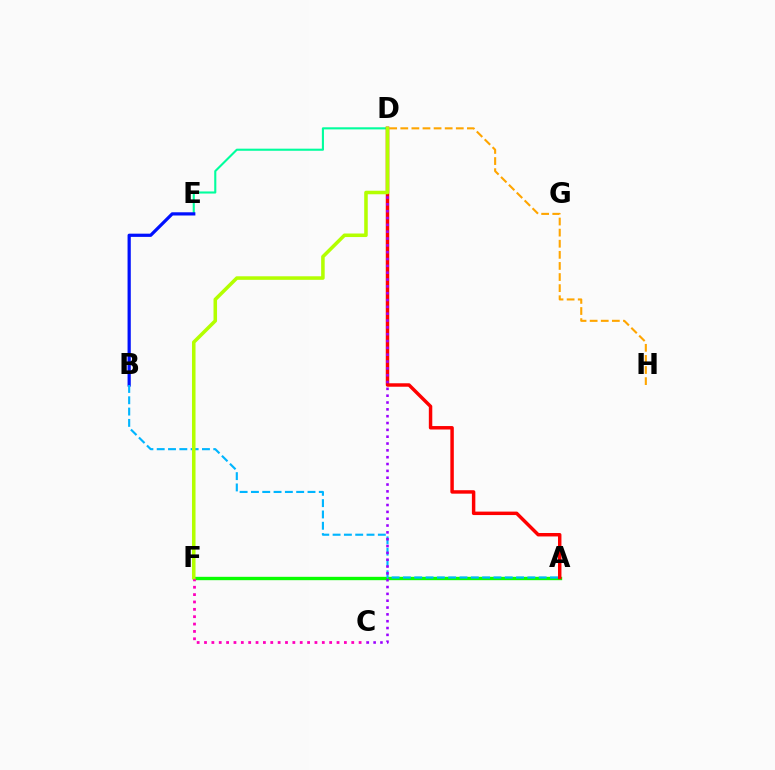{('D', 'E'): [{'color': '#00ff9d', 'line_style': 'solid', 'thickness': 1.51}], ('D', 'H'): [{'color': '#ffa500', 'line_style': 'dashed', 'thickness': 1.51}], ('A', 'F'): [{'color': '#08ff00', 'line_style': 'solid', 'thickness': 2.42}], ('B', 'E'): [{'color': '#0010ff', 'line_style': 'solid', 'thickness': 2.32}], ('A', 'D'): [{'color': '#ff0000', 'line_style': 'solid', 'thickness': 2.49}], ('C', 'F'): [{'color': '#ff00bd', 'line_style': 'dotted', 'thickness': 2.0}], ('A', 'B'): [{'color': '#00b5ff', 'line_style': 'dashed', 'thickness': 1.54}], ('C', 'D'): [{'color': '#9b00ff', 'line_style': 'dotted', 'thickness': 1.86}], ('D', 'F'): [{'color': '#b3ff00', 'line_style': 'solid', 'thickness': 2.55}]}